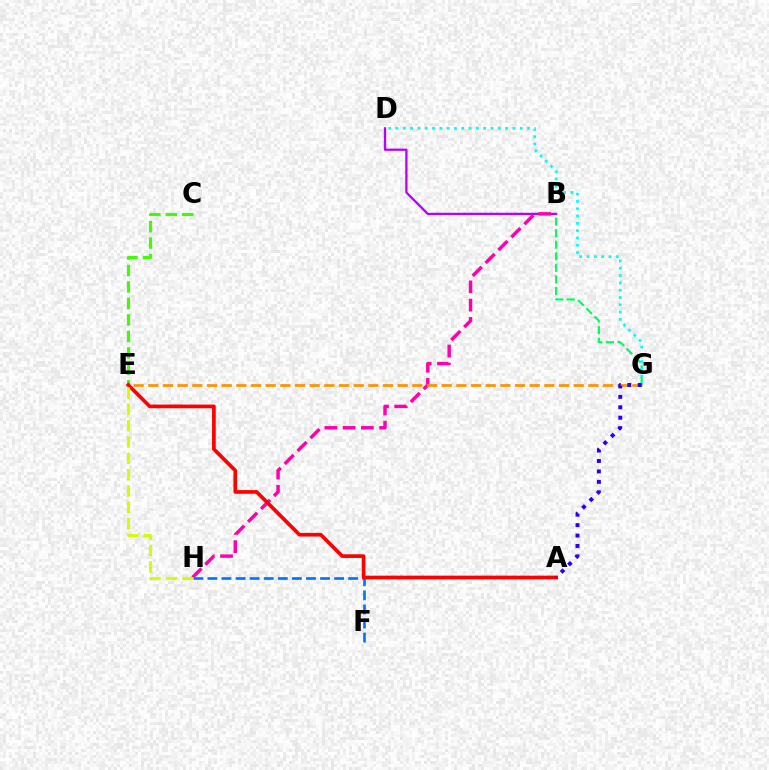{('C', 'E'): [{'color': '#3dff00', 'line_style': 'dashed', 'thickness': 2.24}], ('F', 'H'): [{'color': '#0074ff', 'line_style': 'dashed', 'thickness': 1.91}], ('B', 'D'): [{'color': '#b900ff', 'line_style': 'solid', 'thickness': 1.64}], ('B', 'G'): [{'color': '#00ff5c', 'line_style': 'dashed', 'thickness': 1.57}], ('B', 'H'): [{'color': '#ff00ac', 'line_style': 'dashed', 'thickness': 2.48}], ('D', 'G'): [{'color': '#00fff6', 'line_style': 'dotted', 'thickness': 1.99}], ('E', 'G'): [{'color': '#ff9400', 'line_style': 'dashed', 'thickness': 1.99}], ('A', 'E'): [{'color': '#ff0000', 'line_style': 'solid', 'thickness': 2.66}], ('E', 'H'): [{'color': '#d1ff00', 'line_style': 'dashed', 'thickness': 2.22}], ('A', 'G'): [{'color': '#2500ff', 'line_style': 'dotted', 'thickness': 2.83}]}